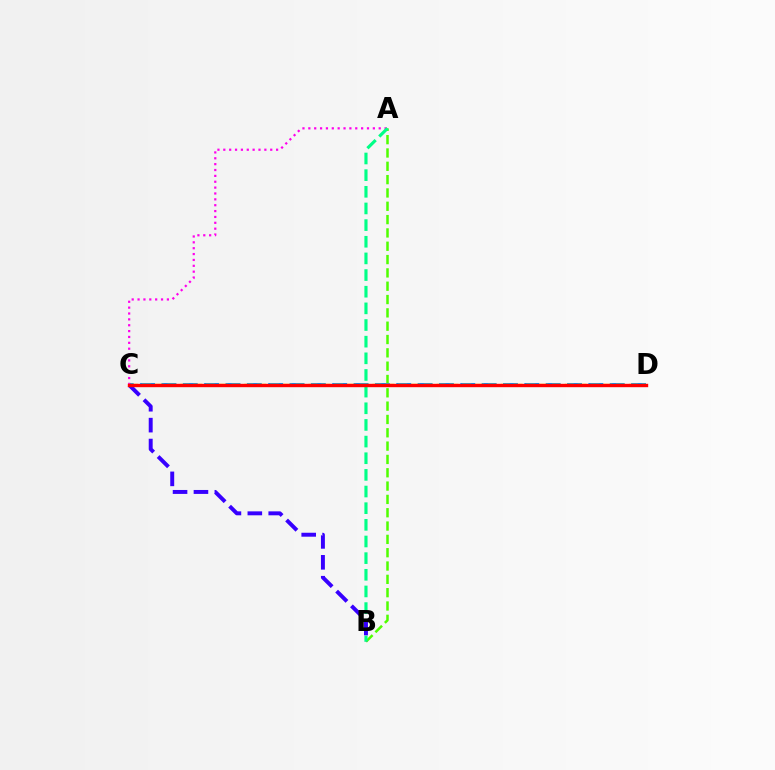{('A', 'B'): [{'color': '#4fff00', 'line_style': 'dashed', 'thickness': 1.81}, {'color': '#00ff86', 'line_style': 'dashed', 'thickness': 2.26}], ('C', 'D'): [{'color': '#009eff', 'line_style': 'dashed', 'thickness': 2.9}, {'color': '#ffd500', 'line_style': 'dashed', 'thickness': 1.74}, {'color': '#ff0000', 'line_style': 'solid', 'thickness': 2.44}], ('A', 'C'): [{'color': '#ff00ed', 'line_style': 'dotted', 'thickness': 1.59}], ('B', 'C'): [{'color': '#3700ff', 'line_style': 'dashed', 'thickness': 2.84}]}